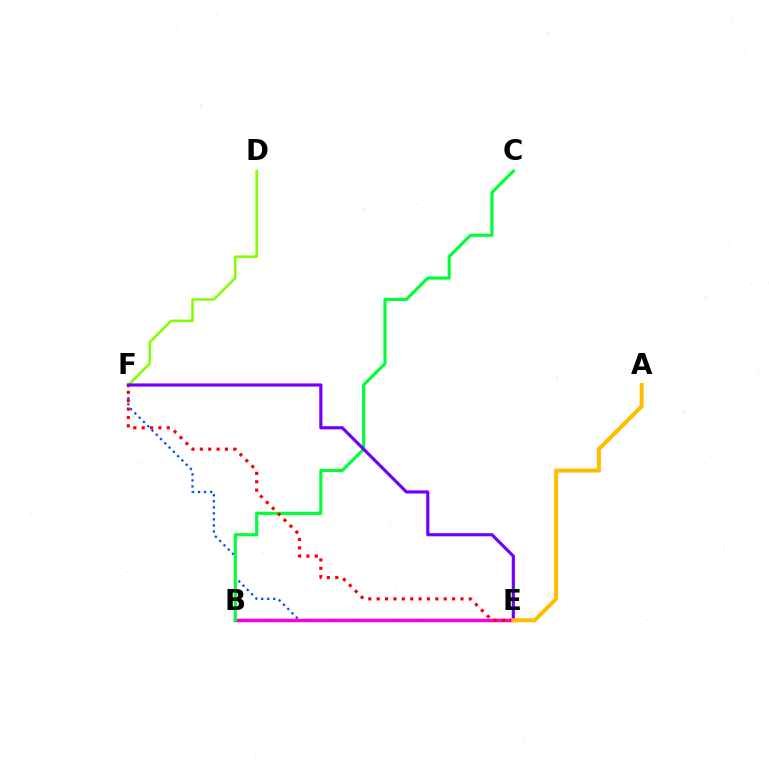{('B', 'E'): [{'color': '#00fff6', 'line_style': 'dashed', 'thickness': 1.71}, {'color': '#ff00cf', 'line_style': 'solid', 'thickness': 2.51}], ('D', 'F'): [{'color': '#84ff00', 'line_style': 'solid', 'thickness': 1.83}], ('E', 'F'): [{'color': '#004bff', 'line_style': 'dotted', 'thickness': 1.64}, {'color': '#7200ff', 'line_style': 'solid', 'thickness': 2.28}, {'color': '#ff0000', 'line_style': 'dotted', 'thickness': 2.28}], ('B', 'C'): [{'color': '#00ff39', 'line_style': 'solid', 'thickness': 2.27}], ('A', 'E'): [{'color': '#ffbd00', 'line_style': 'solid', 'thickness': 2.89}]}